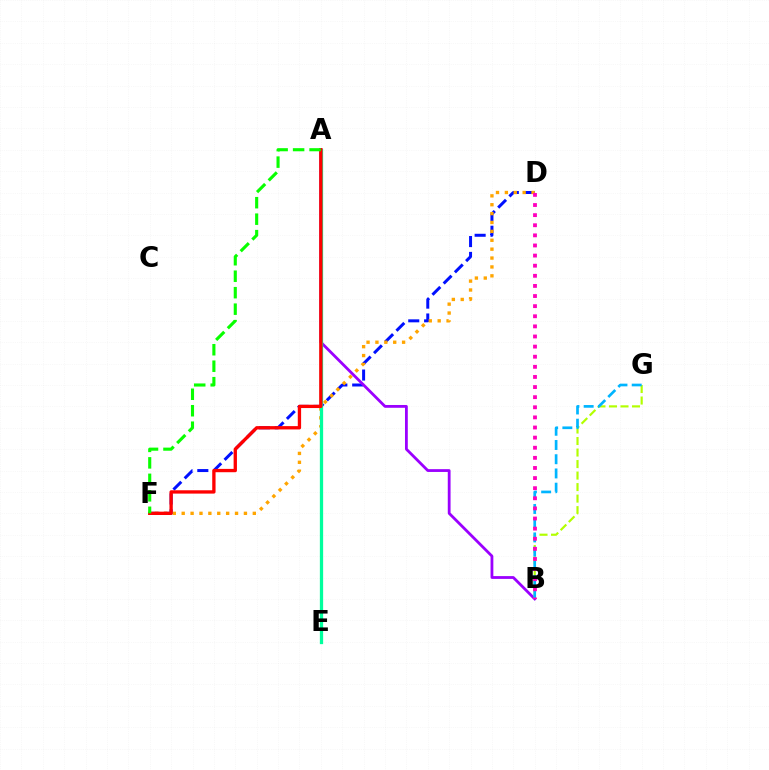{('D', 'F'): [{'color': '#0010ff', 'line_style': 'dashed', 'thickness': 2.15}, {'color': '#ffa500', 'line_style': 'dotted', 'thickness': 2.41}], ('A', 'B'): [{'color': '#9b00ff', 'line_style': 'solid', 'thickness': 2.01}], ('B', 'G'): [{'color': '#b3ff00', 'line_style': 'dashed', 'thickness': 1.56}, {'color': '#00b5ff', 'line_style': 'dashed', 'thickness': 1.93}], ('A', 'E'): [{'color': '#00ff9d', 'line_style': 'solid', 'thickness': 2.36}], ('A', 'F'): [{'color': '#ff0000', 'line_style': 'solid', 'thickness': 2.39}, {'color': '#08ff00', 'line_style': 'dashed', 'thickness': 2.24}], ('B', 'D'): [{'color': '#ff00bd', 'line_style': 'dotted', 'thickness': 2.75}]}